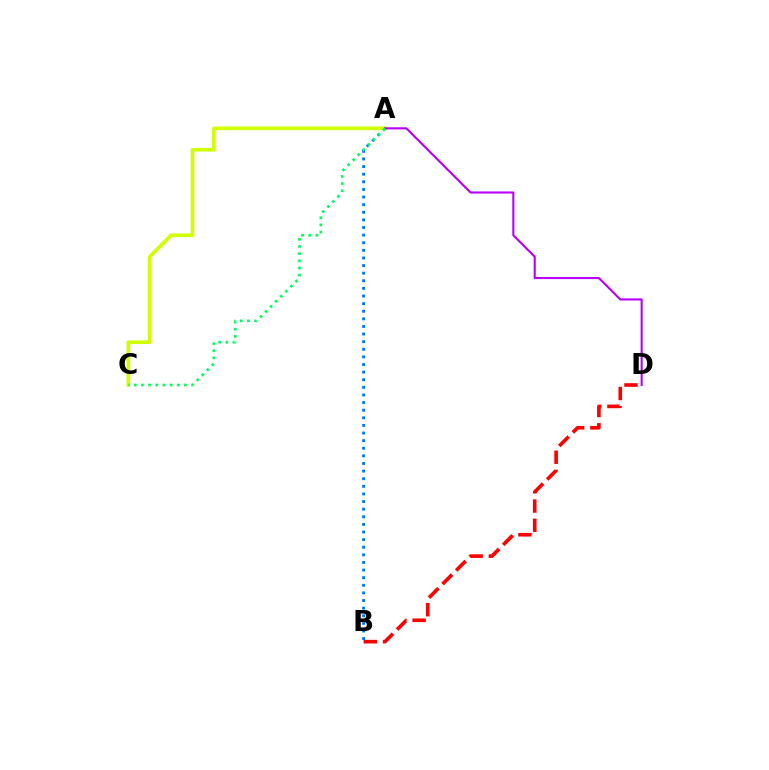{('A', 'B'): [{'color': '#0074ff', 'line_style': 'dotted', 'thickness': 2.07}], ('A', 'C'): [{'color': '#d1ff00', 'line_style': 'solid', 'thickness': 2.64}, {'color': '#00ff5c', 'line_style': 'dotted', 'thickness': 1.95}], ('B', 'D'): [{'color': '#ff0000', 'line_style': 'dashed', 'thickness': 2.61}], ('A', 'D'): [{'color': '#b900ff', 'line_style': 'solid', 'thickness': 1.53}]}